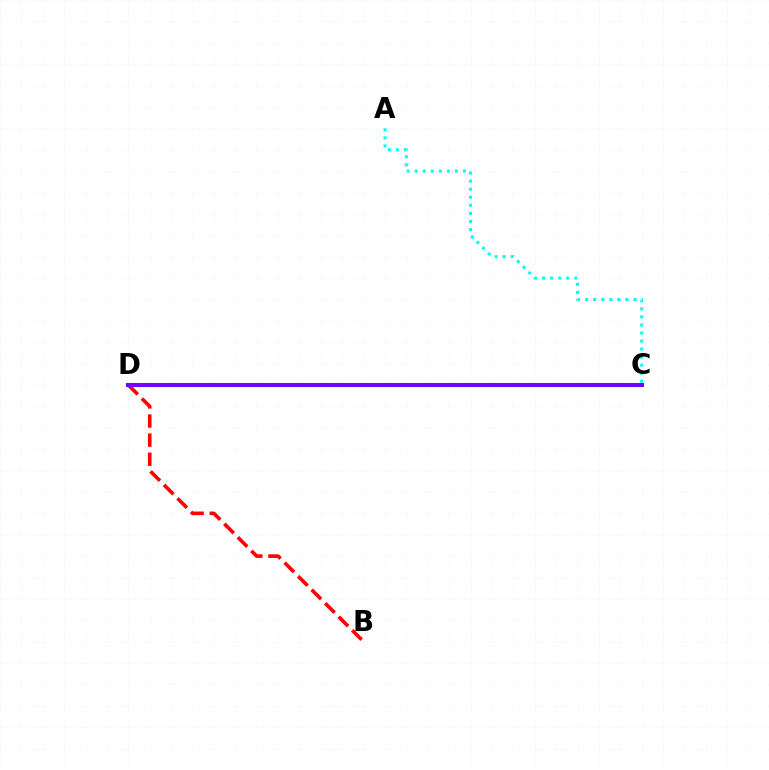{('C', 'D'): [{'color': '#84ff00', 'line_style': 'dotted', 'thickness': 2.57}, {'color': '#7200ff', 'line_style': 'solid', 'thickness': 2.91}], ('A', 'C'): [{'color': '#00fff6', 'line_style': 'dotted', 'thickness': 2.19}], ('B', 'D'): [{'color': '#ff0000', 'line_style': 'dashed', 'thickness': 2.6}]}